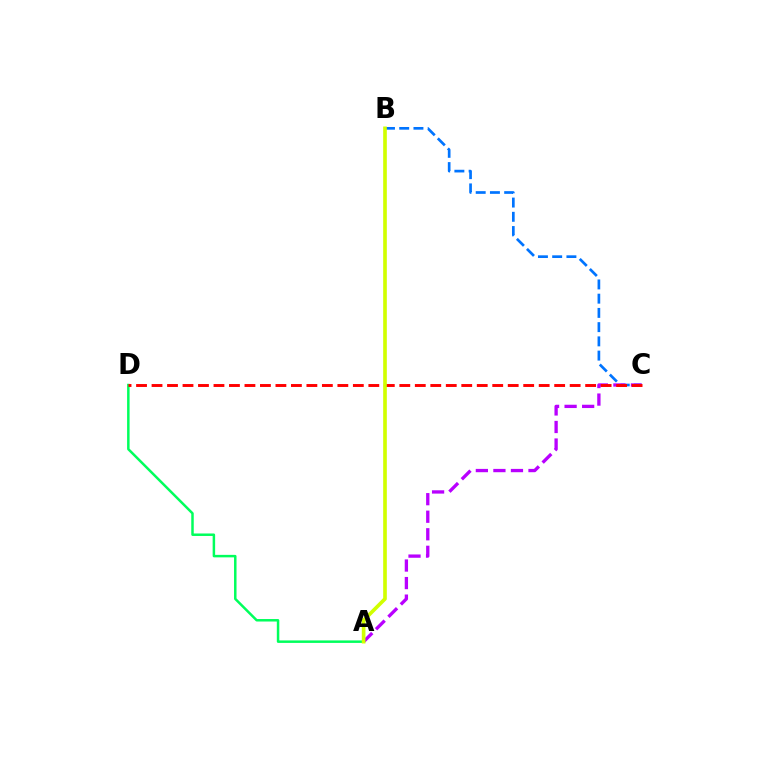{('B', 'C'): [{'color': '#0074ff', 'line_style': 'dashed', 'thickness': 1.93}], ('A', 'C'): [{'color': '#b900ff', 'line_style': 'dashed', 'thickness': 2.38}], ('A', 'D'): [{'color': '#00ff5c', 'line_style': 'solid', 'thickness': 1.79}], ('C', 'D'): [{'color': '#ff0000', 'line_style': 'dashed', 'thickness': 2.1}], ('A', 'B'): [{'color': '#d1ff00', 'line_style': 'solid', 'thickness': 2.63}]}